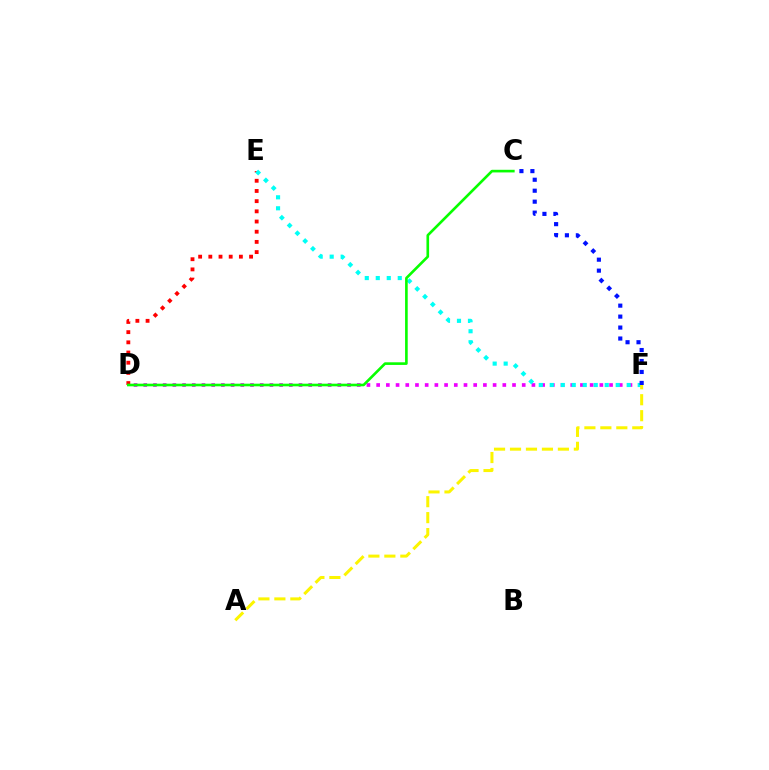{('D', 'E'): [{'color': '#ff0000', 'line_style': 'dotted', 'thickness': 2.77}], ('D', 'F'): [{'color': '#ee00ff', 'line_style': 'dotted', 'thickness': 2.64}], ('E', 'F'): [{'color': '#00fff6', 'line_style': 'dotted', 'thickness': 2.99}], ('C', 'D'): [{'color': '#08ff00', 'line_style': 'solid', 'thickness': 1.9}], ('C', 'F'): [{'color': '#0010ff', 'line_style': 'dotted', 'thickness': 2.98}], ('A', 'F'): [{'color': '#fcf500', 'line_style': 'dashed', 'thickness': 2.17}]}